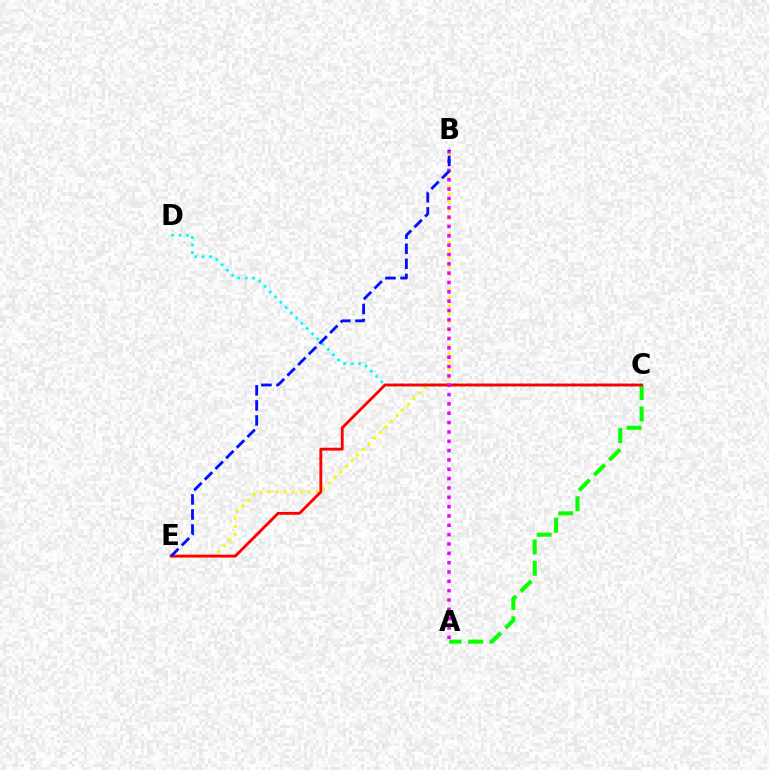{('B', 'E'): [{'color': '#fcf500', 'line_style': 'dotted', 'thickness': 2.17}, {'color': '#0010ff', 'line_style': 'dashed', 'thickness': 2.05}], ('C', 'D'): [{'color': '#00fff6', 'line_style': 'dotted', 'thickness': 2.02}], ('A', 'C'): [{'color': '#08ff00', 'line_style': 'dashed', 'thickness': 2.92}], ('C', 'E'): [{'color': '#ff0000', 'line_style': 'solid', 'thickness': 2.05}], ('A', 'B'): [{'color': '#ee00ff', 'line_style': 'dotted', 'thickness': 2.54}]}